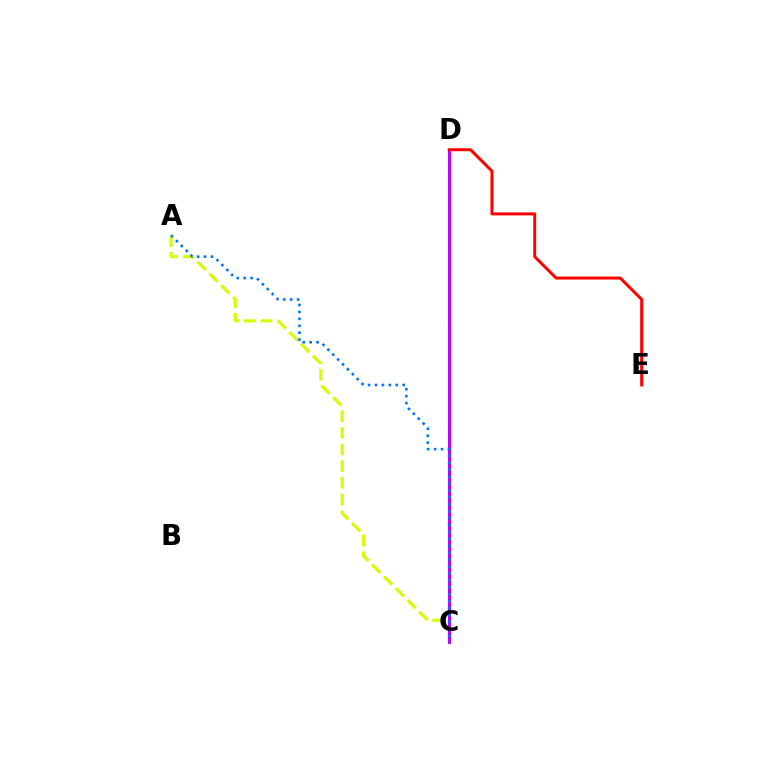{('C', 'D'): [{'color': '#00ff5c', 'line_style': 'dotted', 'thickness': 2.3}, {'color': '#b900ff', 'line_style': 'solid', 'thickness': 2.13}], ('A', 'C'): [{'color': '#d1ff00', 'line_style': 'dashed', 'thickness': 2.26}, {'color': '#0074ff', 'line_style': 'dotted', 'thickness': 1.88}], ('D', 'E'): [{'color': '#ff0000', 'line_style': 'solid', 'thickness': 2.14}]}